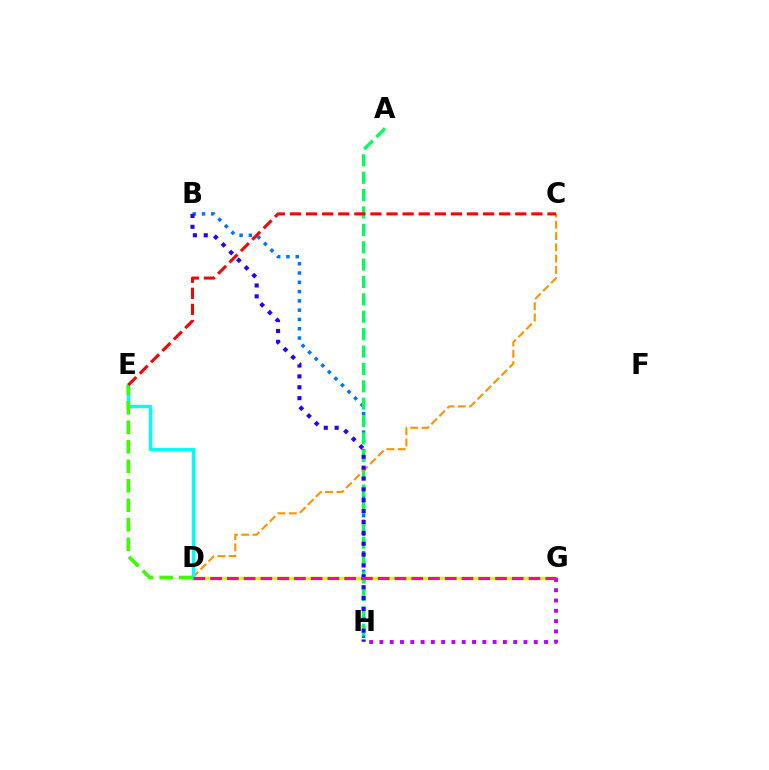{('D', 'G'): [{'color': '#d1ff00', 'line_style': 'solid', 'thickness': 2.48}, {'color': '#ff00ac', 'line_style': 'dashed', 'thickness': 2.28}], ('B', 'H'): [{'color': '#0074ff', 'line_style': 'dotted', 'thickness': 2.52}, {'color': '#2500ff', 'line_style': 'dotted', 'thickness': 2.95}], ('A', 'H'): [{'color': '#00ff5c', 'line_style': 'dashed', 'thickness': 2.36}], ('C', 'D'): [{'color': '#ff9400', 'line_style': 'dashed', 'thickness': 1.53}], ('D', 'E'): [{'color': '#00fff6', 'line_style': 'solid', 'thickness': 2.47}, {'color': '#3dff00', 'line_style': 'dashed', 'thickness': 2.65}], ('G', 'H'): [{'color': '#b900ff', 'line_style': 'dotted', 'thickness': 2.8}], ('C', 'E'): [{'color': '#ff0000', 'line_style': 'dashed', 'thickness': 2.19}]}